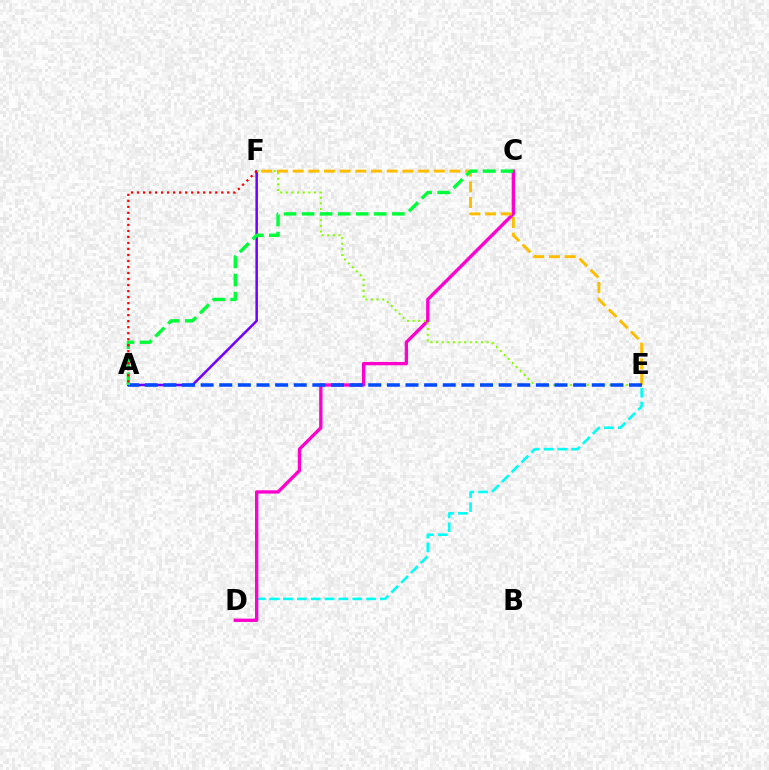{('D', 'E'): [{'color': '#00fff6', 'line_style': 'dashed', 'thickness': 1.88}], ('A', 'F'): [{'color': '#7200ff', 'line_style': 'solid', 'thickness': 1.82}, {'color': '#ff0000', 'line_style': 'dotted', 'thickness': 1.63}], ('C', 'D'): [{'color': '#ff00cf', 'line_style': 'solid', 'thickness': 2.39}], ('E', 'F'): [{'color': '#84ff00', 'line_style': 'dotted', 'thickness': 1.52}, {'color': '#ffbd00', 'line_style': 'dashed', 'thickness': 2.13}], ('A', 'E'): [{'color': '#004bff', 'line_style': 'dashed', 'thickness': 2.53}], ('A', 'C'): [{'color': '#00ff39', 'line_style': 'dashed', 'thickness': 2.45}]}